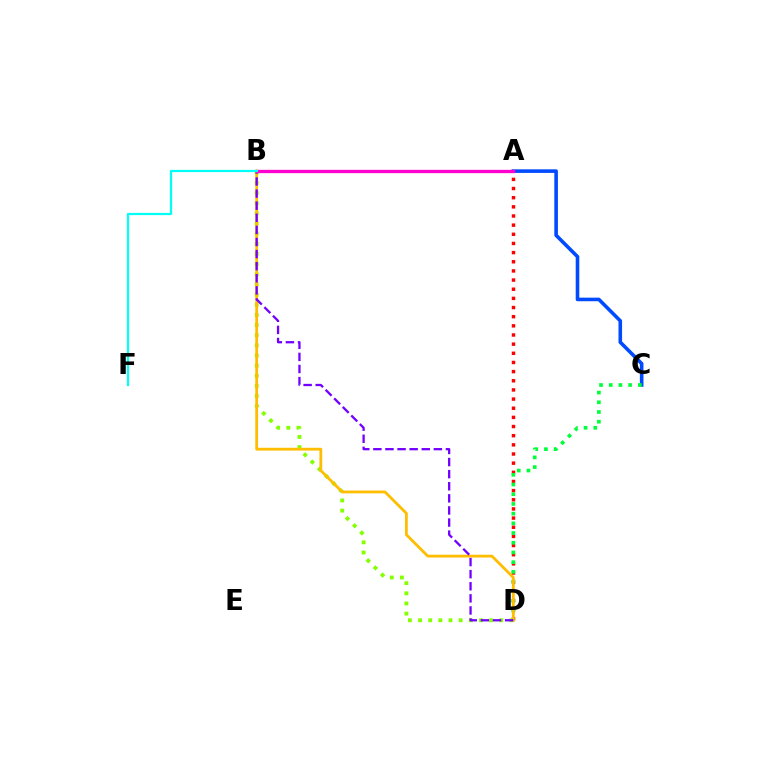{('A', 'C'): [{'color': '#004bff', 'line_style': 'solid', 'thickness': 2.58}], ('A', 'D'): [{'color': '#ff0000', 'line_style': 'dotted', 'thickness': 2.49}], ('C', 'D'): [{'color': '#00ff39', 'line_style': 'dotted', 'thickness': 2.64}], ('B', 'D'): [{'color': '#84ff00', 'line_style': 'dotted', 'thickness': 2.76}, {'color': '#ffbd00', 'line_style': 'solid', 'thickness': 2.01}, {'color': '#7200ff', 'line_style': 'dashed', 'thickness': 1.64}], ('A', 'B'): [{'color': '#ff00cf', 'line_style': 'solid', 'thickness': 2.39}], ('B', 'F'): [{'color': '#00fff6', 'line_style': 'solid', 'thickness': 1.61}]}